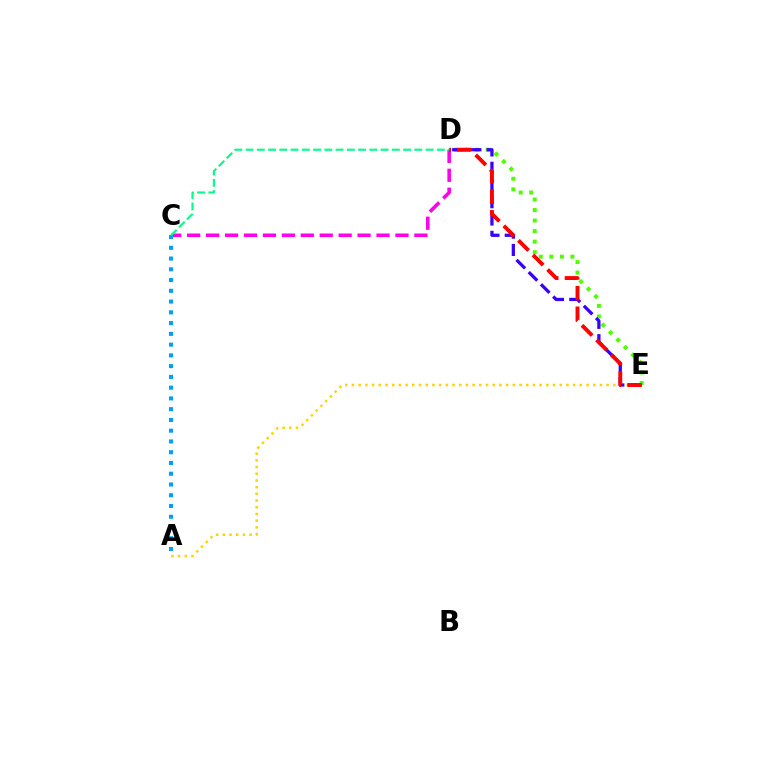{('A', 'E'): [{'color': '#ffd500', 'line_style': 'dotted', 'thickness': 1.82}], ('D', 'E'): [{'color': '#4fff00', 'line_style': 'dotted', 'thickness': 2.86}, {'color': '#3700ff', 'line_style': 'dashed', 'thickness': 2.35}, {'color': '#ff0000', 'line_style': 'dashed', 'thickness': 2.8}], ('C', 'D'): [{'color': '#ff00ed', 'line_style': 'dashed', 'thickness': 2.57}, {'color': '#00ff86', 'line_style': 'dashed', 'thickness': 1.53}], ('A', 'C'): [{'color': '#009eff', 'line_style': 'dotted', 'thickness': 2.92}]}